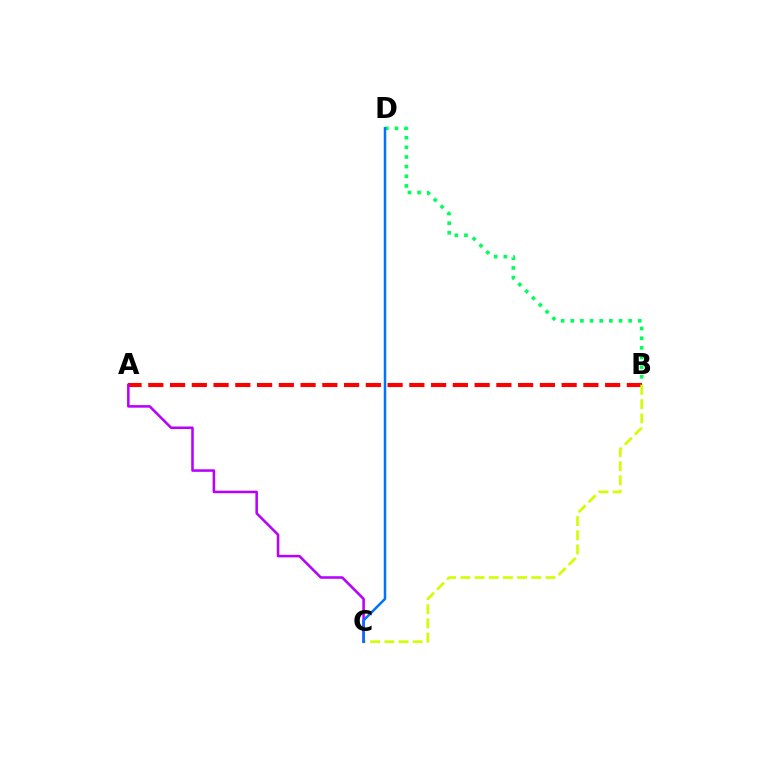{('A', 'B'): [{'color': '#ff0000', 'line_style': 'dashed', 'thickness': 2.96}], ('B', 'C'): [{'color': '#d1ff00', 'line_style': 'dashed', 'thickness': 1.93}], ('A', 'C'): [{'color': '#b900ff', 'line_style': 'solid', 'thickness': 1.83}], ('B', 'D'): [{'color': '#00ff5c', 'line_style': 'dotted', 'thickness': 2.62}], ('C', 'D'): [{'color': '#0074ff', 'line_style': 'solid', 'thickness': 1.8}]}